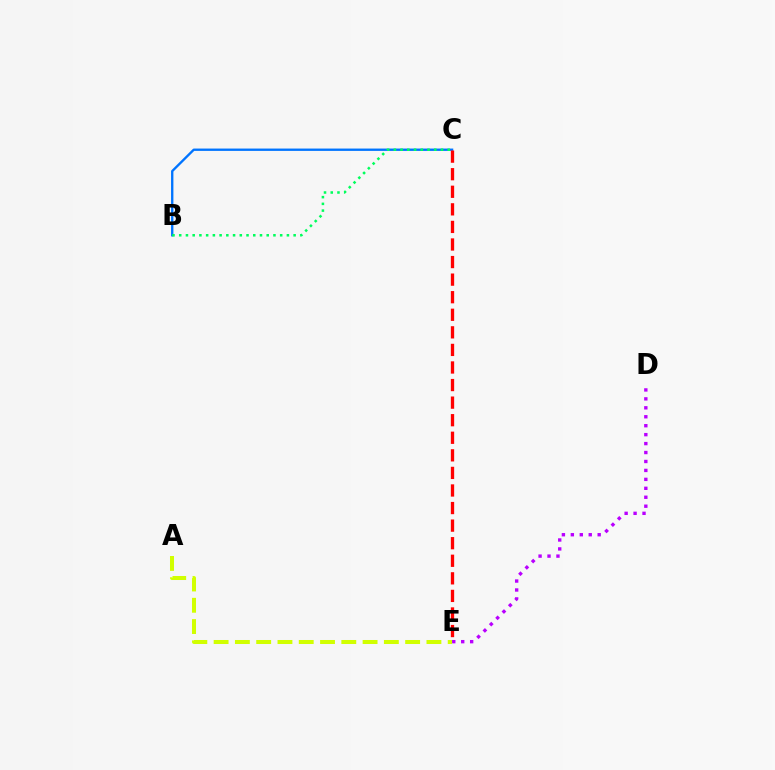{('A', 'E'): [{'color': '#d1ff00', 'line_style': 'dashed', 'thickness': 2.89}], ('B', 'C'): [{'color': '#0074ff', 'line_style': 'solid', 'thickness': 1.69}, {'color': '#00ff5c', 'line_style': 'dotted', 'thickness': 1.83}], ('D', 'E'): [{'color': '#b900ff', 'line_style': 'dotted', 'thickness': 2.43}], ('C', 'E'): [{'color': '#ff0000', 'line_style': 'dashed', 'thickness': 2.39}]}